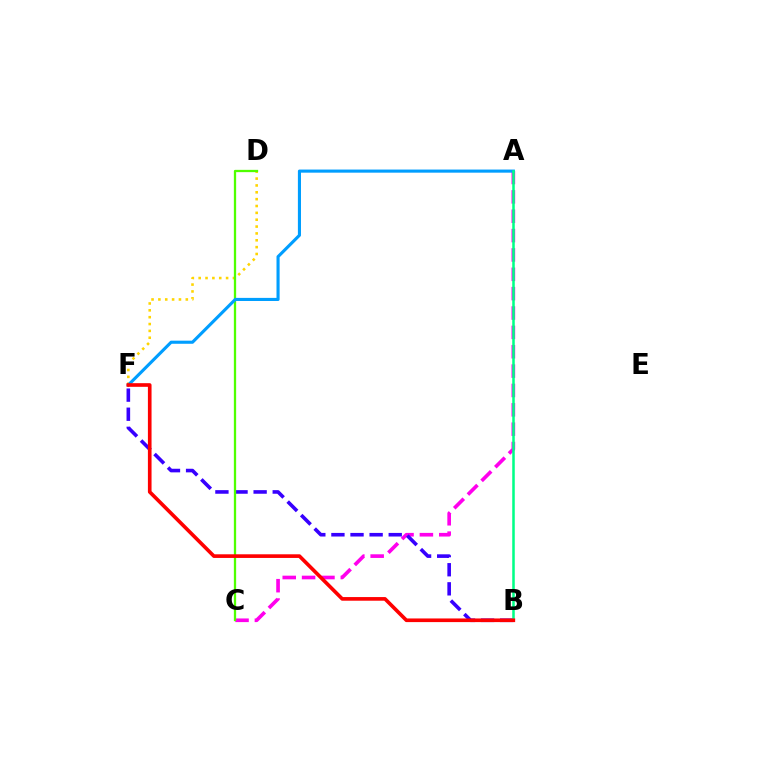{('A', 'C'): [{'color': '#ff00ed', 'line_style': 'dashed', 'thickness': 2.63}], ('D', 'F'): [{'color': '#ffd500', 'line_style': 'dotted', 'thickness': 1.86}], ('B', 'F'): [{'color': '#3700ff', 'line_style': 'dashed', 'thickness': 2.6}, {'color': '#ff0000', 'line_style': 'solid', 'thickness': 2.63}], ('C', 'D'): [{'color': '#4fff00', 'line_style': 'solid', 'thickness': 1.65}], ('A', 'F'): [{'color': '#009eff', 'line_style': 'solid', 'thickness': 2.24}], ('A', 'B'): [{'color': '#00ff86', 'line_style': 'solid', 'thickness': 1.82}]}